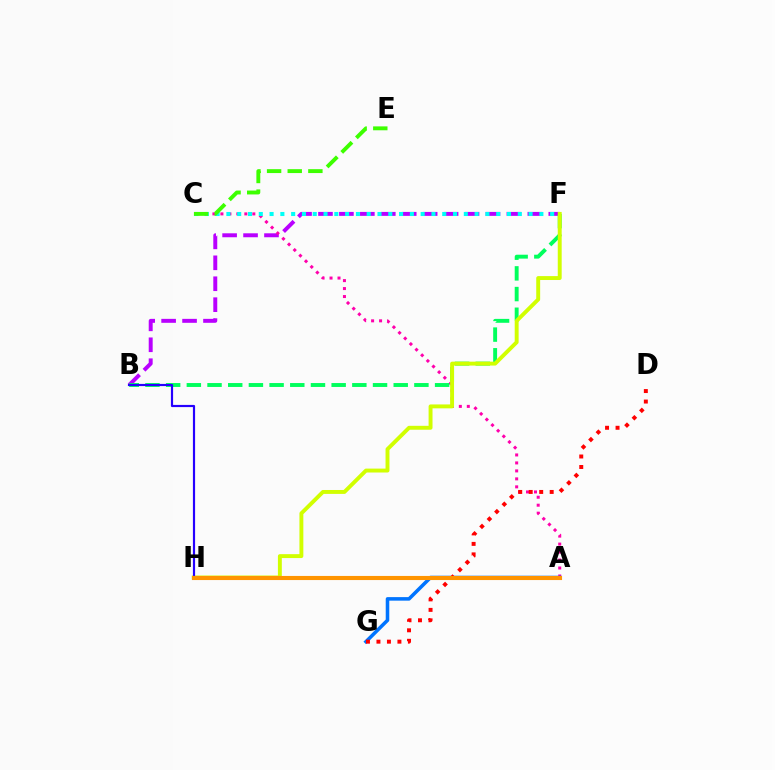{('B', 'F'): [{'color': '#b900ff', 'line_style': 'dashed', 'thickness': 2.84}, {'color': '#00ff5c', 'line_style': 'dashed', 'thickness': 2.81}], ('A', 'C'): [{'color': '#ff00ac', 'line_style': 'dotted', 'thickness': 2.17}], ('A', 'G'): [{'color': '#0074ff', 'line_style': 'solid', 'thickness': 2.56}], ('D', 'G'): [{'color': '#ff0000', 'line_style': 'dotted', 'thickness': 2.85}], ('C', 'F'): [{'color': '#00fff6', 'line_style': 'dotted', 'thickness': 2.93}], ('F', 'H'): [{'color': '#d1ff00', 'line_style': 'solid', 'thickness': 2.82}], ('C', 'E'): [{'color': '#3dff00', 'line_style': 'dashed', 'thickness': 2.8}], ('B', 'H'): [{'color': '#2500ff', 'line_style': 'solid', 'thickness': 1.57}], ('A', 'H'): [{'color': '#ff9400', 'line_style': 'solid', 'thickness': 2.96}]}